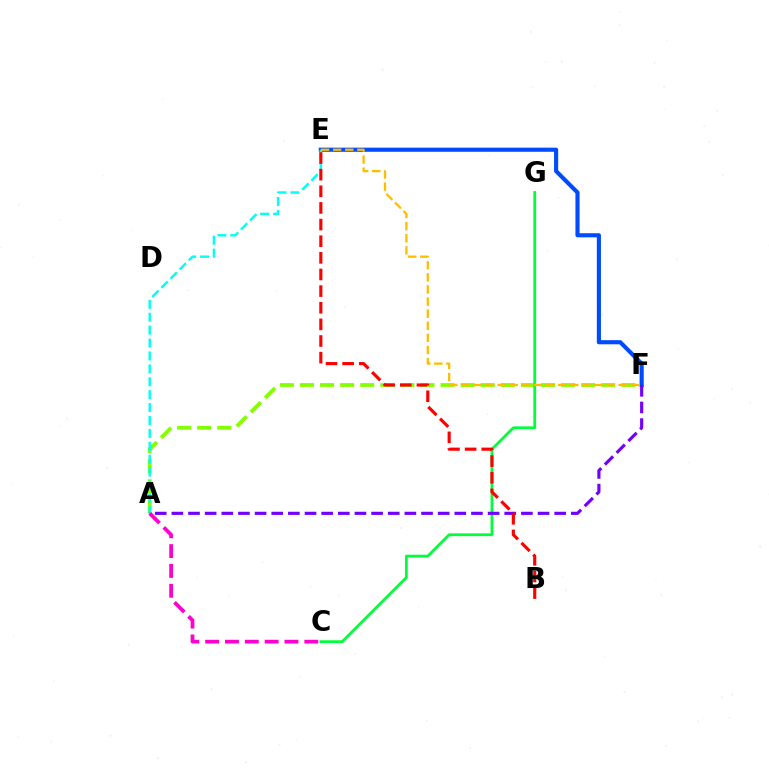{('A', 'F'): [{'color': '#84ff00', 'line_style': 'dashed', 'thickness': 2.73}, {'color': '#7200ff', 'line_style': 'dashed', 'thickness': 2.26}], ('E', 'F'): [{'color': '#004bff', 'line_style': 'solid', 'thickness': 2.97}, {'color': '#ffbd00', 'line_style': 'dashed', 'thickness': 1.64}], ('C', 'G'): [{'color': '#00ff39', 'line_style': 'solid', 'thickness': 2.0}], ('A', 'E'): [{'color': '#00fff6', 'line_style': 'dashed', 'thickness': 1.75}], ('A', 'C'): [{'color': '#ff00cf', 'line_style': 'dashed', 'thickness': 2.7}], ('B', 'E'): [{'color': '#ff0000', 'line_style': 'dashed', 'thickness': 2.26}]}